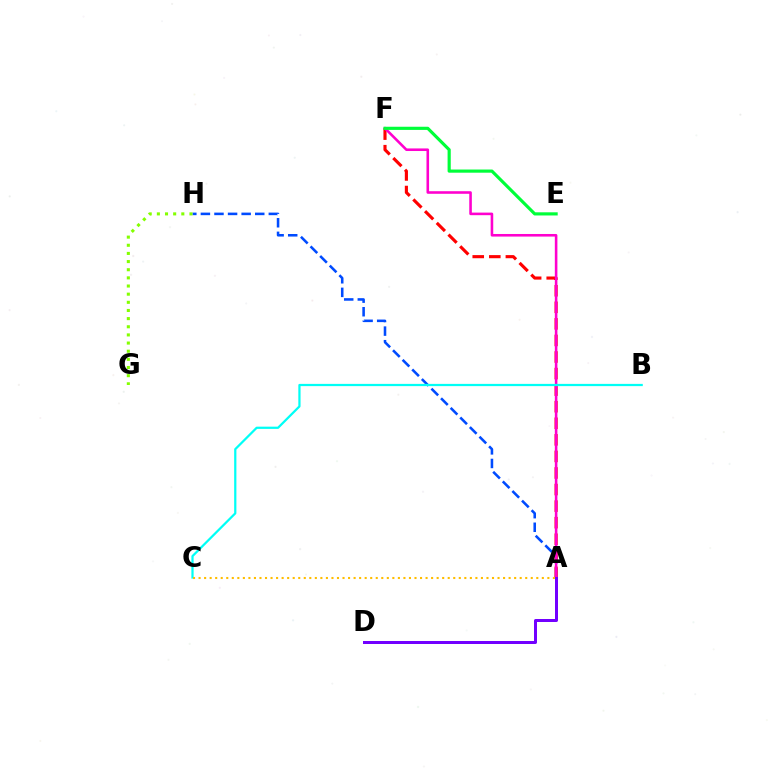{('A', 'H'): [{'color': '#004bff', 'line_style': 'dashed', 'thickness': 1.85}], ('A', 'F'): [{'color': '#ff0000', 'line_style': 'dashed', 'thickness': 2.25}, {'color': '#ff00cf', 'line_style': 'solid', 'thickness': 1.86}], ('B', 'C'): [{'color': '#00fff6', 'line_style': 'solid', 'thickness': 1.61}], ('A', 'D'): [{'color': '#7200ff', 'line_style': 'solid', 'thickness': 2.16}], ('E', 'F'): [{'color': '#00ff39', 'line_style': 'solid', 'thickness': 2.28}], ('A', 'C'): [{'color': '#ffbd00', 'line_style': 'dotted', 'thickness': 1.5}], ('G', 'H'): [{'color': '#84ff00', 'line_style': 'dotted', 'thickness': 2.21}]}